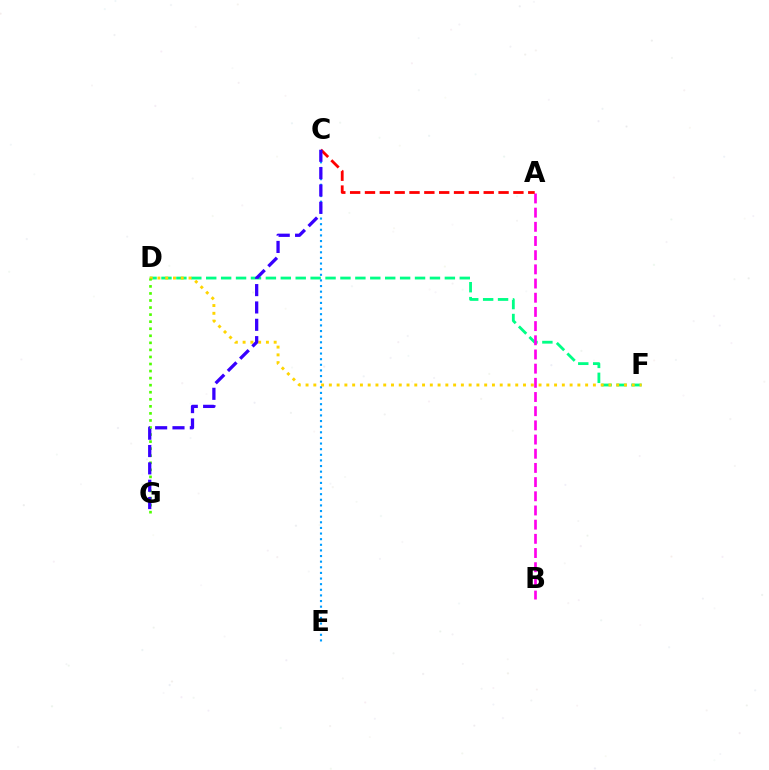{('D', 'F'): [{'color': '#00ff86', 'line_style': 'dashed', 'thickness': 2.03}, {'color': '#ffd500', 'line_style': 'dotted', 'thickness': 2.11}], ('A', 'B'): [{'color': '#ff00ed', 'line_style': 'dashed', 'thickness': 1.93}], ('A', 'C'): [{'color': '#ff0000', 'line_style': 'dashed', 'thickness': 2.02}], ('D', 'G'): [{'color': '#4fff00', 'line_style': 'dotted', 'thickness': 1.92}], ('C', 'E'): [{'color': '#009eff', 'line_style': 'dotted', 'thickness': 1.53}], ('C', 'G'): [{'color': '#3700ff', 'line_style': 'dashed', 'thickness': 2.36}]}